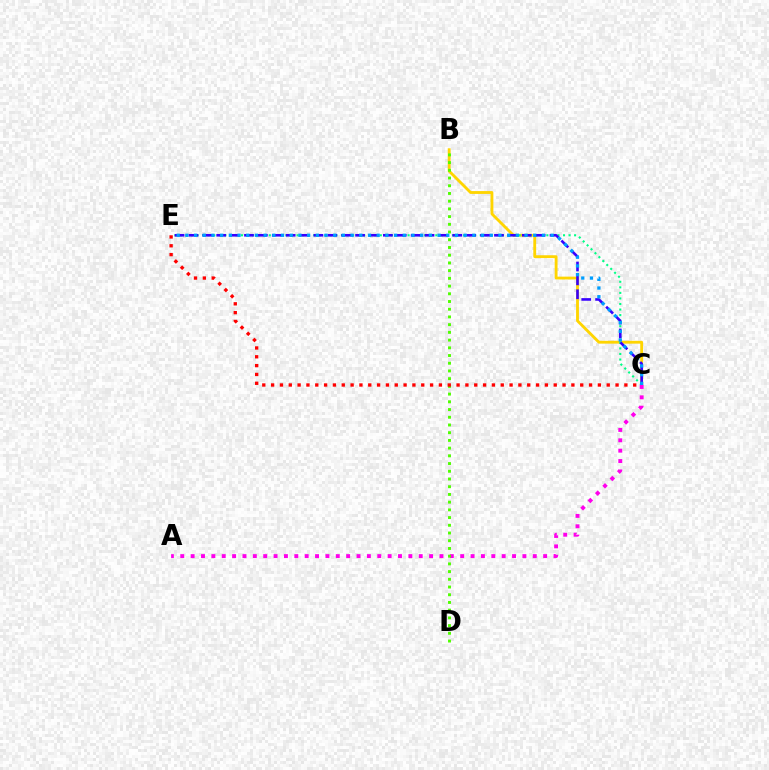{('B', 'C'): [{'color': '#ffd500', 'line_style': 'solid', 'thickness': 2.05}], ('C', 'E'): [{'color': '#00ff86', 'line_style': 'dotted', 'thickness': 1.51}, {'color': '#3700ff', 'line_style': 'dashed', 'thickness': 1.89}, {'color': '#009eff', 'line_style': 'dotted', 'thickness': 2.36}, {'color': '#ff0000', 'line_style': 'dotted', 'thickness': 2.4}], ('A', 'C'): [{'color': '#ff00ed', 'line_style': 'dotted', 'thickness': 2.82}], ('B', 'D'): [{'color': '#4fff00', 'line_style': 'dotted', 'thickness': 2.1}]}